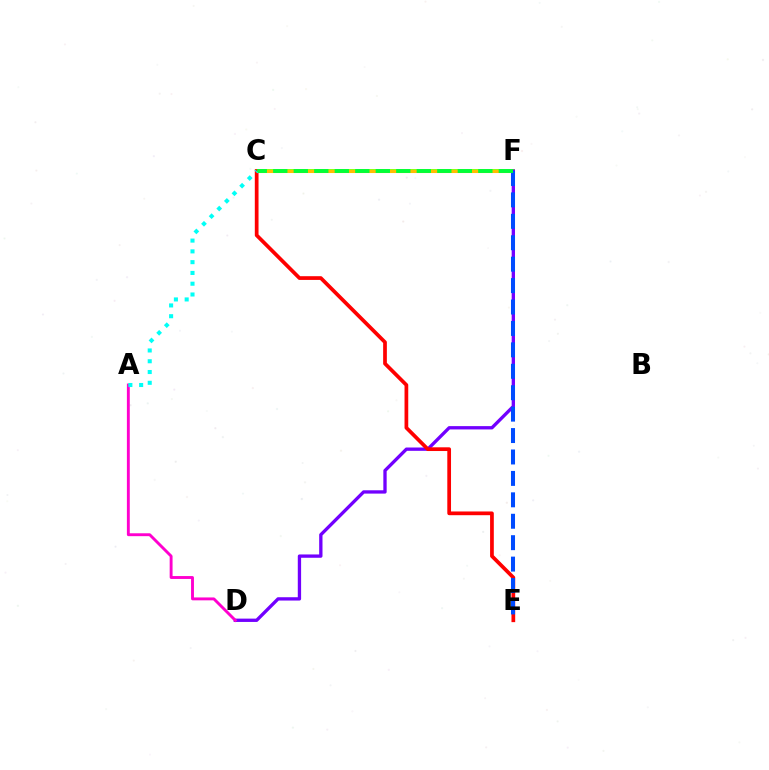{('C', 'F'): [{'color': '#84ff00', 'line_style': 'solid', 'thickness': 2.78}, {'color': '#ffbd00', 'line_style': 'solid', 'thickness': 2.21}, {'color': '#00ff39', 'line_style': 'dashed', 'thickness': 2.79}], ('D', 'F'): [{'color': '#7200ff', 'line_style': 'solid', 'thickness': 2.39}], ('C', 'E'): [{'color': '#ff0000', 'line_style': 'solid', 'thickness': 2.68}], ('A', 'D'): [{'color': '#ff00cf', 'line_style': 'solid', 'thickness': 2.08}], ('E', 'F'): [{'color': '#004bff', 'line_style': 'dashed', 'thickness': 2.91}], ('A', 'C'): [{'color': '#00fff6', 'line_style': 'dotted', 'thickness': 2.93}]}